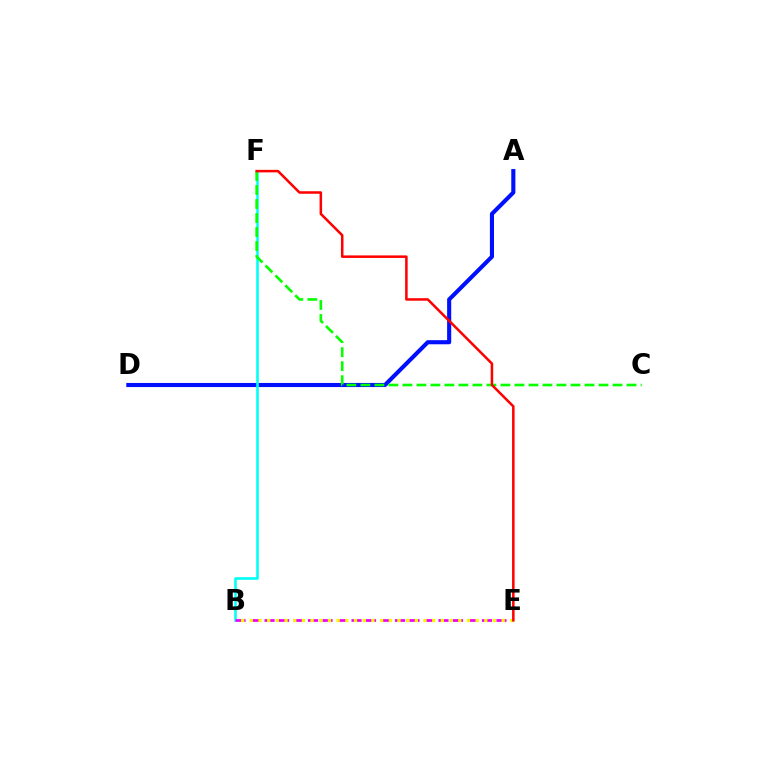{('A', 'D'): [{'color': '#0010ff', 'line_style': 'solid', 'thickness': 2.95}], ('B', 'F'): [{'color': '#00fff6', 'line_style': 'solid', 'thickness': 1.86}], ('C', 'F'): [{'color': '#08ff00', 'line_style': 'dashed', 'thickness': 1.9}], ('B', 'E'): [{'color': '#ee00ff', 'line_style': 'dashed', 'thickness': 1.97}, {'color': '#fcf500', 'line_style': 'dotted', 'thickness': 2.36}], ('E', 'F'): [{'color': '#ff0000', 'line_style': 'solid', 'thickness': 1.82}]}